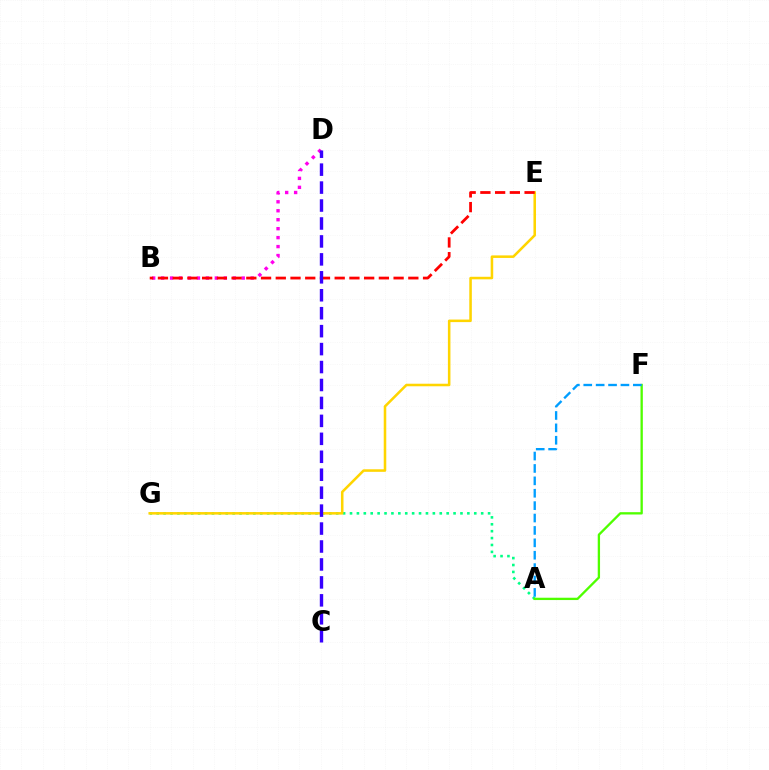{('A', 'G'): [{'color': '#00ff86', 'line_style': 'dotted', 'thickness': 1.88}], ('E', 'G'): [{'color': '#ffd500', 'line_style': 'solid', 'thickness': 1.83}], ('B', 'D'): [{'color': '#ff00ed', 'line_style': 'dotted', 'thickness': 2.43}], ('A', 'F'): [{'color': '#4fff00', 'line_style': 'solid', 'thickness': 1.67}, {'color': '#009eff', 'line_style': 'dashed', 'thickness': 1.68}], ('B', 'E'): [{'color': '#ff0000', 'line_style': 'dashed', 'thickness': 2.0}], ('C', 'D'): [{'color': '#3700ff', 'line_style': 'dashed', 'thickness': 2.44}]}